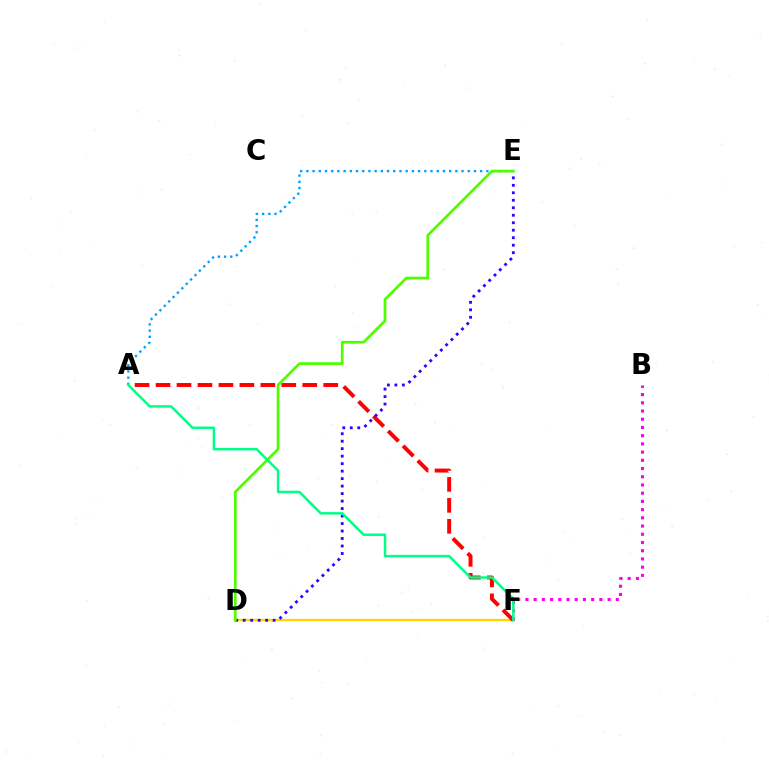{('A', 'E'): [{'color': '#009eff', 'line_style': 'dotted', 'thickness': 1.69}], ('D', 'F'): [{'color': '#ffd500', 'line_style': 'solid', 'thickness': 1.66}], ('B', 'F'): [{'color': '#ff00ed', 'line_style': 'dotted', 'thickness': 2.23}], ('A', 'F'): [{'color': '#ff0000', 'line_style': 'dashed', 'thickness': 2.85}, {'color': '#00ff86', 'line_style': 'solid', 'thickness': 1.78}], ('D', 'E'): [{'color': '#3700ff', 'line_style': 'dotted', 'thickness': 2.03}, {'color': '#4fff00', 'line_style': 'solid', 'thickness': 1.98}]}